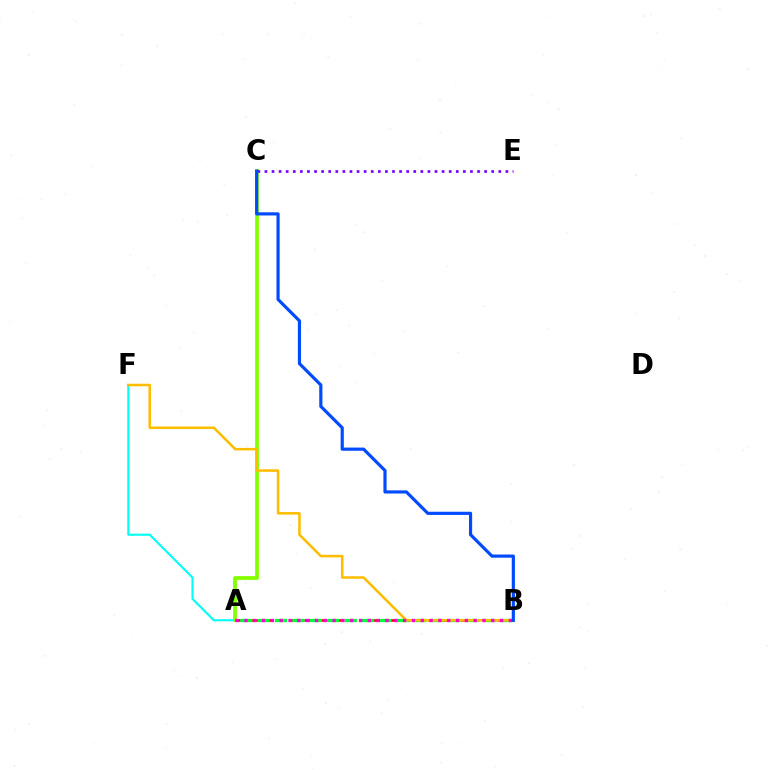{('A', 'F'): [{'color': '#00fff6', 'line_style': 'solid', 'thickness': 1.53}], ('A', 'C'): [{'color': '#84ff00', 'line_style': 'solid', 'thickness': 2.71}], ('A', 'B'): [{'color': '#ff0000', 'line_style': 'dashed', 'thickness': 1.87}, {'color': '#00ff39', 'line_style': 'dashed', 'thickness': 2.37}, {'color': '#ff00cf', 'line_style': 'dotted', 'thickness': 2.39}], ('B', 'F'): [{'color': '#ffbd00', 'line_style': 'solid', 'thickness': 1.83}], ('C', 'E'): [{'color': '#7200ff', 'line_style': 'dotted', 'thickness': 1.93}], ('B', 'C'): [{'color': '#004bff', 'line_style': 'solid', 'thickness': 2.28}]}